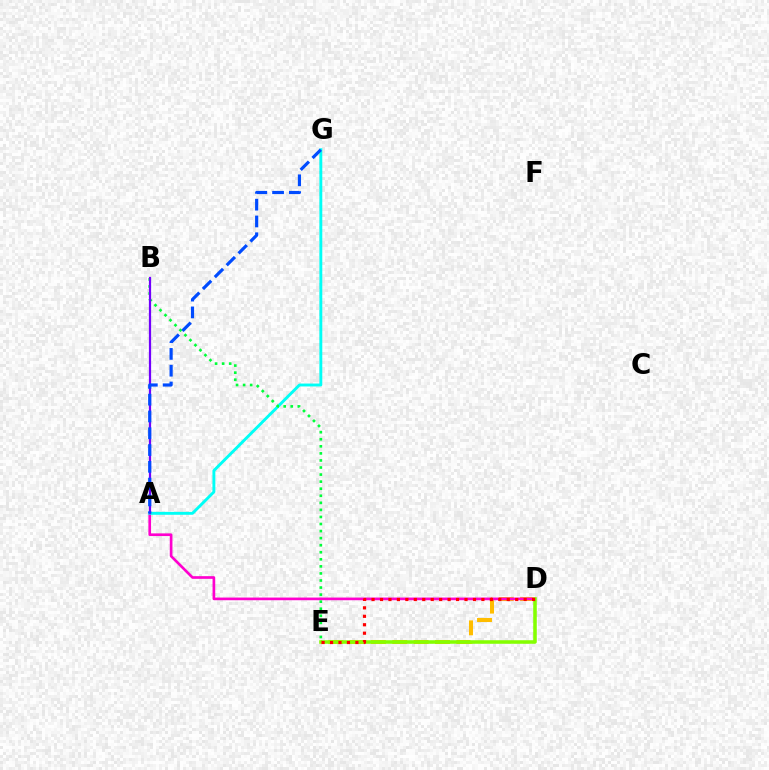{('D', 'E'): [{'color': '#ffbd00', 'line_style': 'dashed', 'thickness': 2.9}, {'color': '#84ff00', 'line_style': 'solid', 'thickness': 2.55}, {'color': '#ff0000', 'line_style': 'dotted', 'thickness': 2.3}], ('A', 'D'): [{'color': '#ff00cf', 'line_style': 'solid', 'thickness': 1.92}], ('A', 'G'): [{'color': '#00fff6', 'line_style': 'solid', 'thickness': 2.09}, {'color': '#004bff', 'line_style': 'dashed', 'thickness': 2.28}], ('B', 'E'): [{'color': '#00ff39', 'line_style': 'dotted', 'thickness': 1.92}], ('A', 'B'): [{'color': '#7200ff', 'line_style': 'solid', 'thickness': 1.6}]}